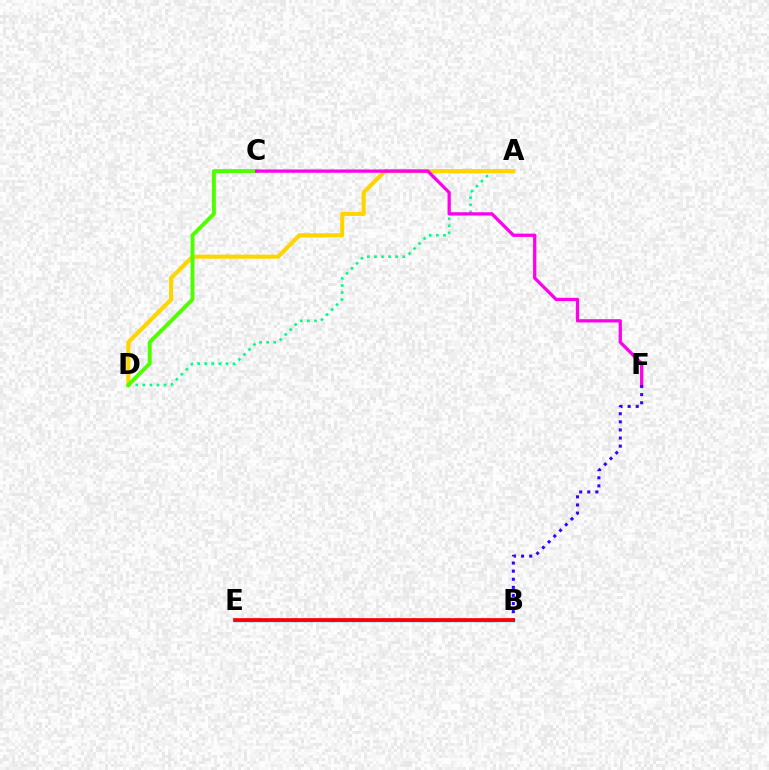{('A', 'D'): [{'color': '#00ff86', 'line_style': 'dotted', 'thickness': 1.92}, {'color': '#ffd500', 'line_style': 'solid', 'thickness': 2.96}], ('B', 'E'): [{'color': '#009eff', 'line_style': 'solid', 'thickness': 2.47}, {'color': '#ff0000', 'line_style': 'solid', 'thickness': 2.65}], ('C', 'D'): [{'color': '#4fff00', 'line_style': 'solid', 'thickness': 2.83}], ('C', 'F'): [{'color': '#ff00ed', 'line_style': 'solid', 'thickness': 2.36}], ('B', 'F'): [{'color': '#3700ff', 'line_style': 'dotted', 'thickness': 2.2}]}